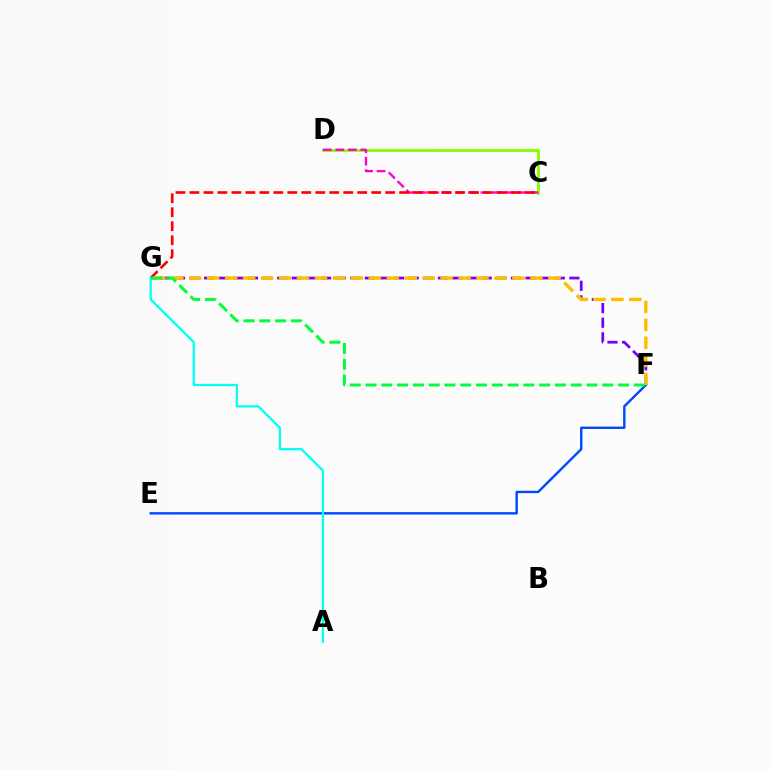{('F', 'G'): [{'color': '#7200ff', 'line_style': 'dashed', 'thickness': 1.98}, {'color': '#ffbd00', 'line_style': 'dashed', 'thickness': 2.44}, {'color': '#00ff39', 'line_style': 'dashed', 'thickness': 2.14}], ('E', 'F'): [{'color': '#004bff', 'line_style': 'solid', 'thickness': 1.74}], ('C', 'D'): [{'color': '#84ff00', 'line_style': 'solid', 'thickness': 2.06}, {'color': '#ff00cf', 'line_style': 'dashed', 'thickness': 1.7}], ('C', 'G'): [{'color': '#ff0000', 'line_style': 'dashed', 'thickness': 1.9}], ('A', 'G'): [{'color': '#00fff6', 'line_style': 'solid', 'thickness': 1.63}]}